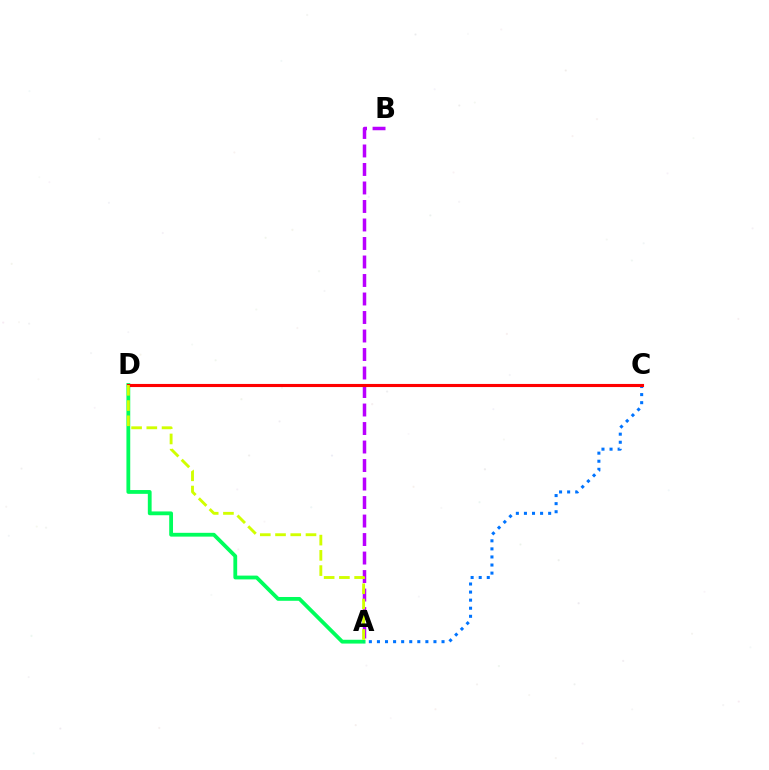{('A', 'D'): [{'color': '#00ff5c', 'line_style': 'solid', 'thickness': 2.74}, {'color': '#d1ff00', 'line_style': 'dashed', 'thickness': 2.07}], ('A', 'B'): [{'color': '#b900ff', 'line_style': 'dashed', 'thickness': 2.51}], ('A', 'C'): [{'color': '#0074ff', 'line_style': 'dotted', 'thickness': 2.19}], ('C', 'D'): [{'color': '#ff0000', 'line_style': 'solid', 'thickness': 2.24}]}